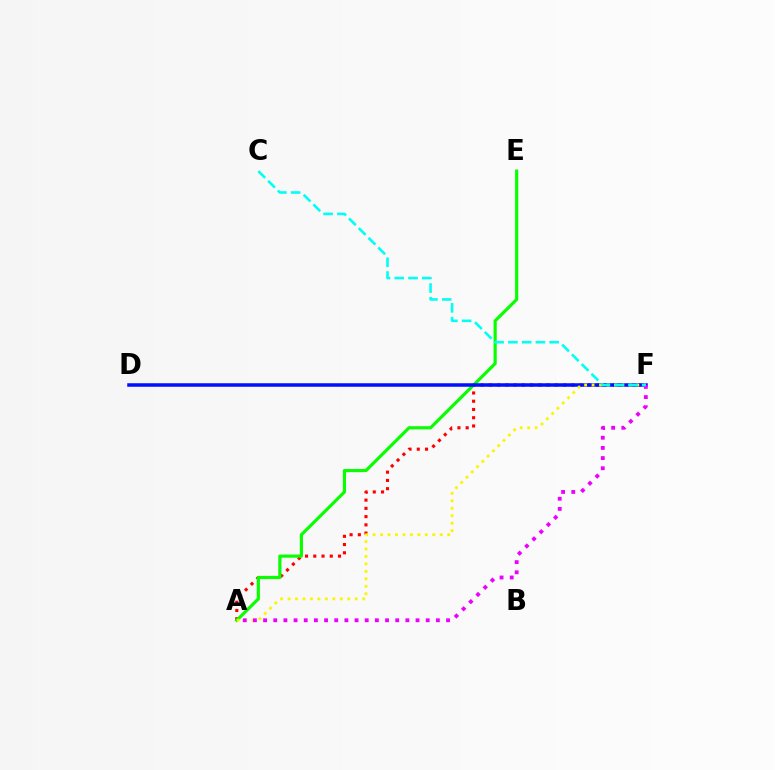{('A', 'F'): [{'color': '#ff0000', 'line_style': 'dotted', 'thickness': 2.24}, {'color': '#fcf500', 'line_style': 'dotted', 'thickness': 2.03}, {'color': '#ee00ff', 'line_style': 'dotted', 'thickness': 2.76}], ('A', 'E'): [{'color': '#08ff00', 'line_style': 'solid', 'thickness': 2.27}], ('D', 'F'): [{'color': '#0010ff', 'line_style': 'solid', 'thickness': 2.53}], ('C', 'F'): [{'color': '#00fff6', 'line_style': 'dashed', 'thickness': 1.87}]}